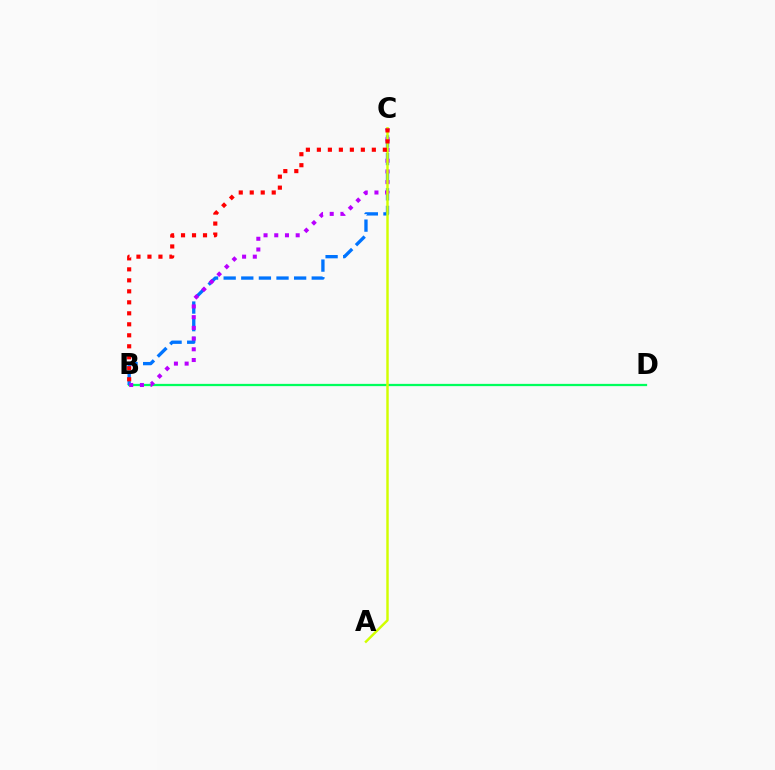{('B', 'D'): [{'color': '#00ff5c', 'line_style': 'solid', 'thickness': 1.62}], ('B', 'C'): [{'color': '#0074ff', 'line_style': 'dashed', 'thickness': 2.39}, {'color': '#b900ff', 'line_style': 'dotted', 'thickness': 2.91}, {'color': '#ff0000', 'line_style': 'dotted', 'thickness': 2.99}], ('A', 'C'): [{'color': '#d1ff00', 'line_style': 'solid', 'thickness': 1.76}]}